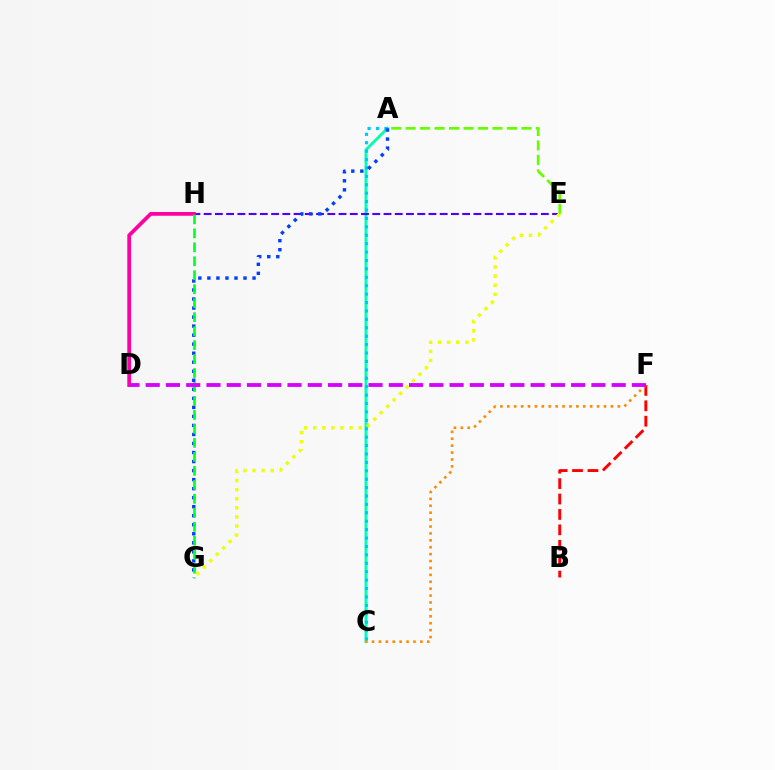{('A', 'C'): [{'color': '#00ffaf', 'line_style': 'solid', 'thickness': 2.06}, {'color': '#00c7ff', 'line_style': 'dotted', 'thickness': 2.29}], ('E', 'H'): [{'color': '#4f00ff', 'line_style': 'dashed', 'thickness': 1.53}], ('B', 'F'): [{'color': '#ff0000', 'line_style': 'dashed', 'thickness': 2.09}], ('A', 'E'): [{'color': '#66ff00', 'line_style': 'dashed', 'thickness': 1.97}], ('D', 'H'): [{'color': '#ff00a0', 'line_style': 'solid', 'thickness': 2.69}], ('A', 'G'): [{'color': '#003fff', 'line_style': 'dotted', 'thickness': 2.45}], ('C', 'F'): [{'color': '#ff8800', 'line_style': 'dotted', 'thickness': 1.88}], ('E', 'G'): [{'color': '#eeff00', 'line_style': 'dotted', 'thickness': 2.47}], ('G', 'H'): [{'color': '#00ff27', 'line_style': 'dashed', 'thickness': 1.9}], ('D', 'F'): [{'color': '#d600ff', 'line_style': 'dashed', 'thickness': 2.75}]}